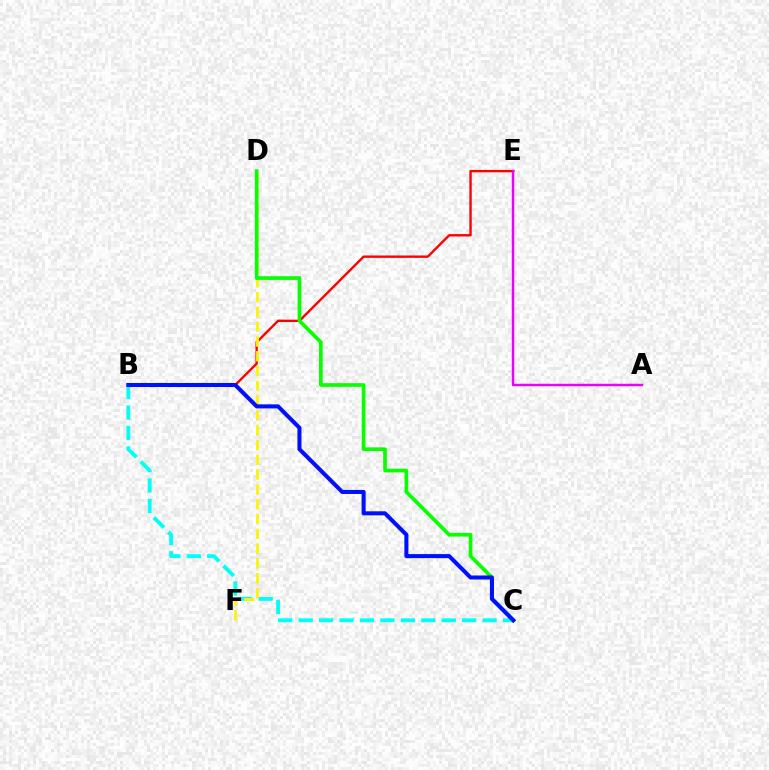{('B', 'C'): [{'color': '#00fff6', 'line_style': 'dashed', 'thickness': 2.78}, {'color': '#0010ff', 'line_style': 'solid', 'thickness': 2.92}], ('B', 'E'): [{'color': '#ff0000', 'line_style': 'solid', 'thickness': 1.71}], ('D', 'F'): [{'color': '#fcf500', 'line_style': 'dashed', 'thickness': 2.01}], ('C', 'D'): [{'color': '#08ff00', 'line_style': 'solid', 'thickness': 2.64}], ('A', 'E'): [{'color': '#ee00ff', 'line_style': 'solid', 'thickness': 1.75}]}